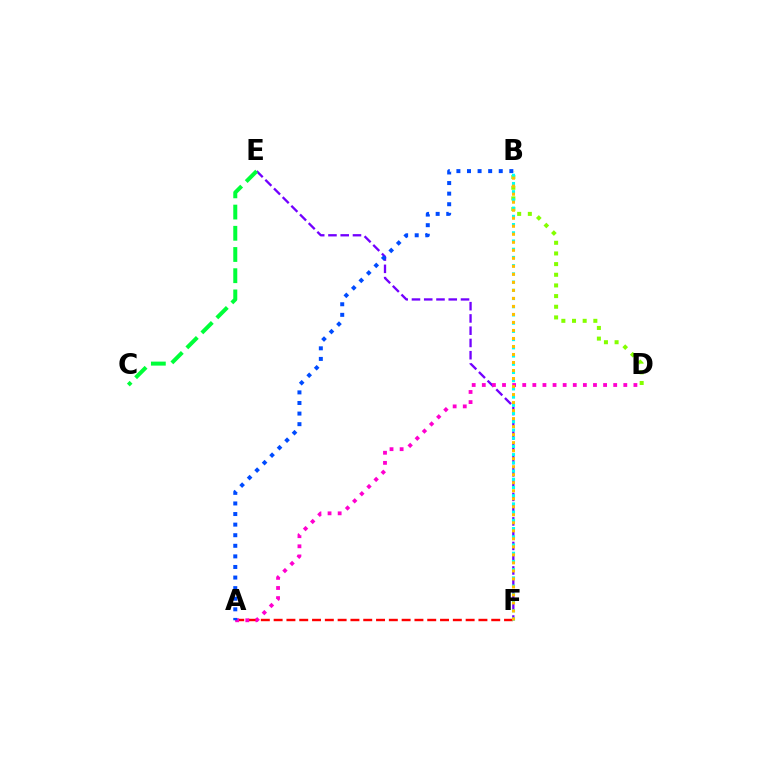{('E', 'F'): [{'color': '#7200ff', 'line_style': 'dashed', 'thickness': 1.67}], ('B', 'D'): [{'color': '#84ff00', 'line_style': 'dotted', 'thickness': 2.9}], ('A', 'F'): [{'color': '#ff0000', 'line_style': 'dashed', 'thickness': 1.74}], ('C', 'E'): [{'color': '#00ff39', 'line_style': 'dashed', 'thickness': 2.88}], ('B', 'F'): [{'color': '#00fff6', 'line_style': 'dotted', 'thickness': 2.23}, {'color': '#ffbd00', 'line_style': 'dotted', 'thickness': 2.18}], ('A', 'D'): [{'color': '#ff00cf', 'line_style': 'dotted', 'thickness': 2.75}], ('A', 'B'): [{'color': '#004bff', 'line_style': 'dotted', 'thickness': 2.88}]}